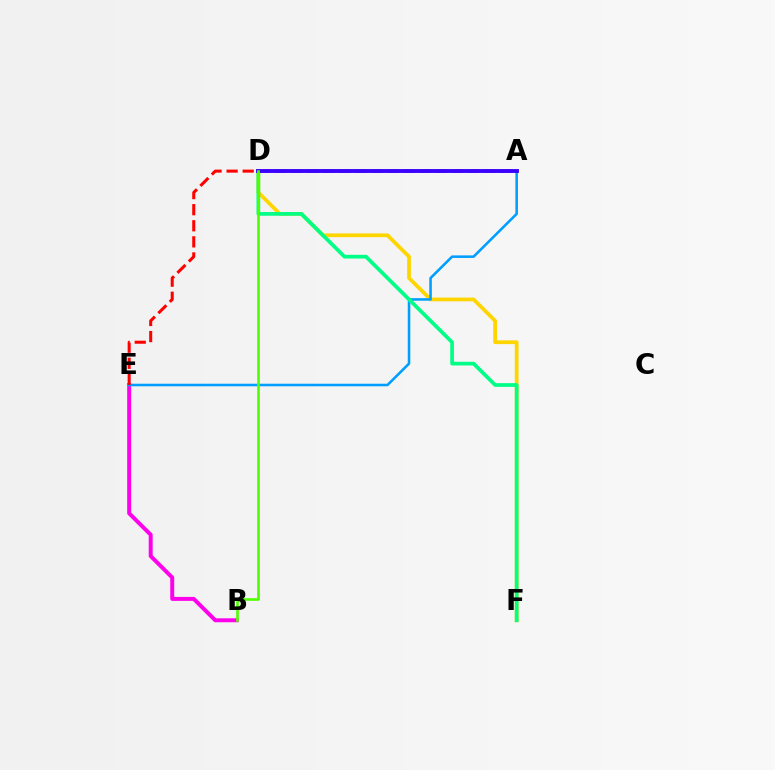{('B', 'E'): [{'color': '#ff00ed', 'line_style': 'solid', 'thickness': 2.85}], ('D', 'F'): [{'color': '#ffd500', 'line_style': 'solid', 'thickness': 2.7}, {'color': '#00ff86', 'line_style': 'solid', 'thickness': 2.67}], ('A', 'E'): [{'color': '#009eff', 'line_style': 'solid', 'thickness': 1.84}, {'color': '#ff0000', 'line_style': 'dashed', 'thickness': 2.19}], ('A', 'D'): [{'color': '#3700ff', 'line_style': 'solid', 'thickness': 2.78}], ('B', 'D'): [{'color': '#4fff00', 'line_style': 'solid', 'thickness': 1.89}]}